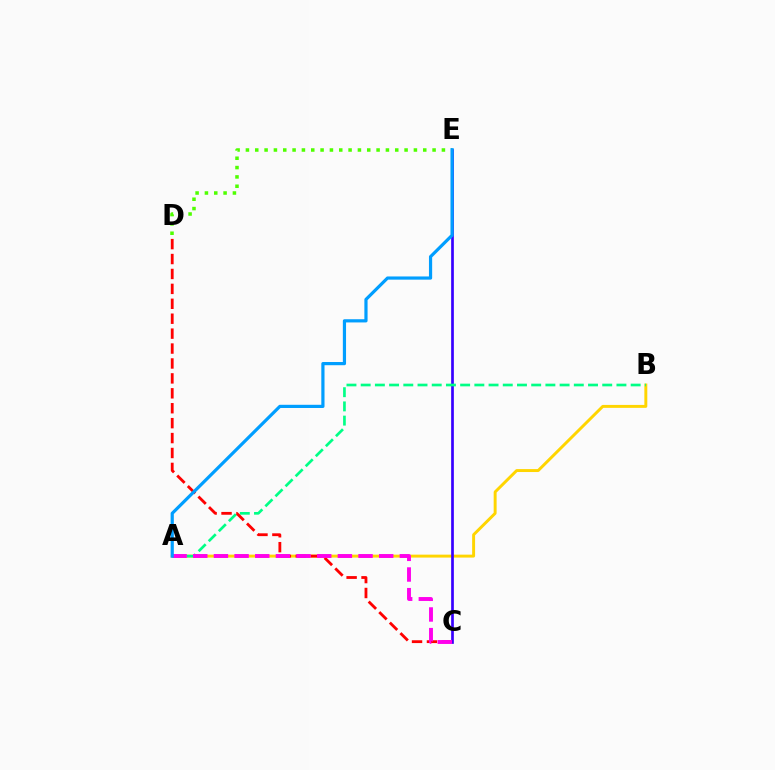{('A', 'B'): [{'color': '#ffd500', 'line_style': 'solid', 'thickness': 2.12}, {'color': '#00ff86', 'line_style': 'dashed', 'thickness': 1.93}], ('C', 'E'): [{'color': '#3700ff', 'line_style': 'solid', 'thickness': 1.94}], ('C', 'D'): [{'color': '#ff0000', 'line_style': 'dashed', 'thickness': 2.03}], ('D', 'E'): [{'color': '#4fff00', 'line_style': 'dotted', 'thickness': 2.54}], ('A', 'C'): [{'color': '#ff00ed', 'line_style': 'dashed', 'thickness': 2.81}], ('A', 'E'): [{'color': '#009eff', 'line_style': 'solid', 'thickness': 2.3}]}